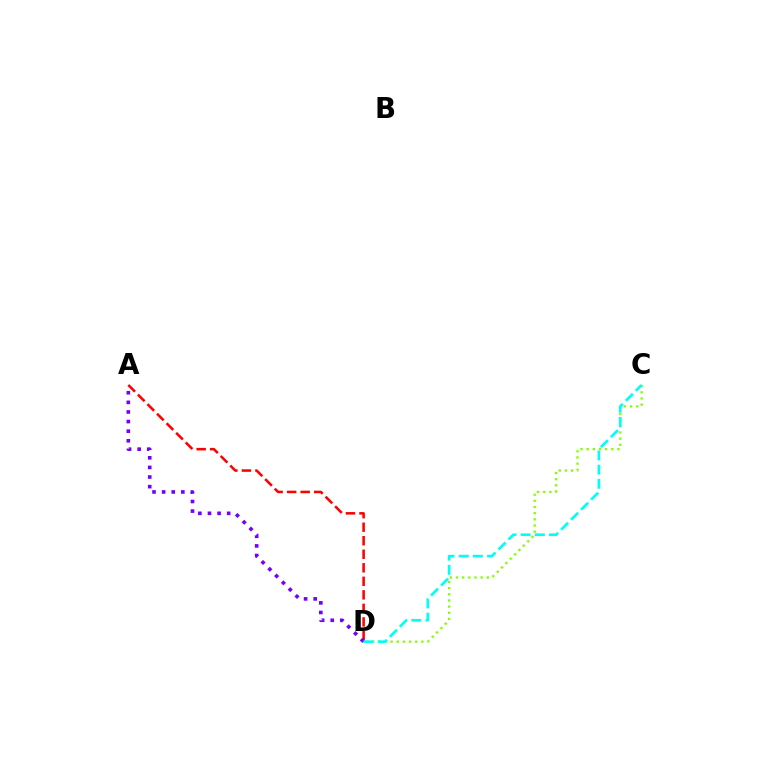{('C', 'D'): [{'color': '#84ff00', 'line_style': 'dotted', 'thickness': 1.67}, {'color': '#00fff6', 'line_style': 'dashed', 'thickness': 1.92}], ('A', 'D'): [{'color': '#ff0000', 'line_style': 'dashed', 'thickness': 1.84}, {'color': '#7200ff', 'line_style': 'dotted', 'thickness': 2.61}]}